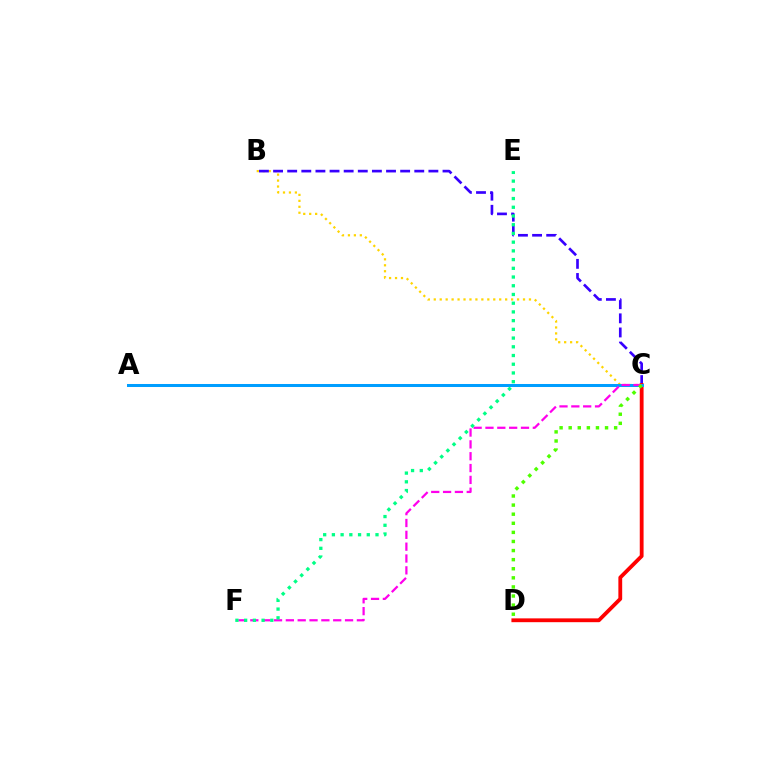{('B', 'C'): [{'color': '#ffd500', 'line_style': 'dotted', 'thickness': 1.62}, {'color': '#3700ff', 'line_style': 'dashed', 'thickness': 1.92}], ('C', 'D'): [{'color': '#ff0000', 'line_style': 'solid', 'thickness': 2.75}, {'color': '#4fff00', 'line_style': 'dotted', 'thickness': 2.47}], ('A', 'C'): [{'color': '#009eff', 'line_style': 'solid', 'thickness': 2.17}], ('C', 'F'): [{'color': '#ff00ed', 'line_style': 'dashed', 'thickness': 1.61}], ('E', 'F'): [{'color': '#00ff86', 'line_style': 'dotted', 'thickness': 2.37}]}